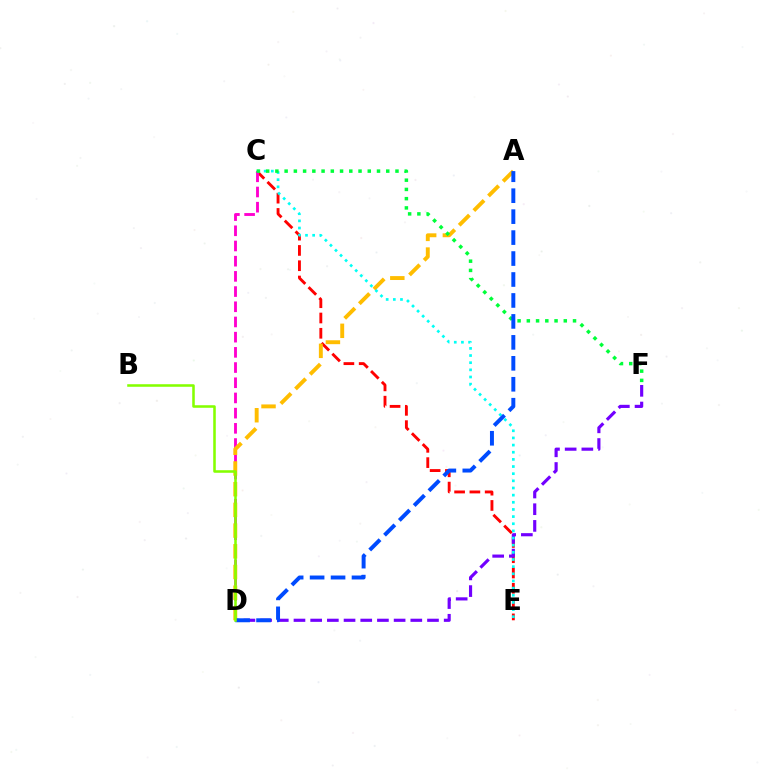{('C', 'E'): [{'color': '#ff0000', 'line_style': 'dashed', 'thickness': 2.08}, {'color': '#00fff6', 'line_style': 'dotted', 'thickness': 1.94}], ('C', 'D'): [{'color': '#ff00cf', 'line_style': 'dashed', 'thickness': 2.06}], ('A', 'D'): [{'color': '#ffbd00', 'line_style': 'dashed', 'thickness': 2.81}, {'color': '#004bff', 'line_style': 'dashed', 'thickness': 2.85}], ('D', 'F'): [{'color': '#7200ff', 'line_style': 'dashed', 'thickness': 2.27}], ('C', 'F'): [{'color': '#00ff39', 'line_style': 'dotted', 'thickness': 2.51}], ('B', 'D'): [{'color': '#84ff00', 'line_style': 'solid', 'thickness': 1.84}]}